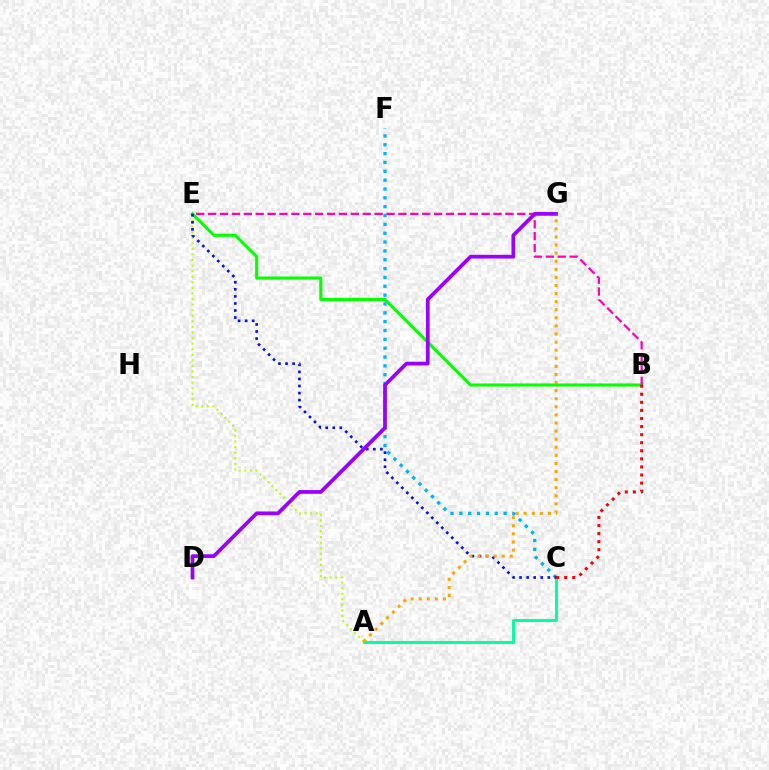{('A', 'E'): [{'color': '#b3ff00', 'line_style': 'dotted', 'thickness': 1.51}], ('B', 'E'): [{'color': '#08ff00', 'line_style': 'solid', 'thickness': 2.24}, {'color': '#ff00bd', 'line_style': 'dashed', 'thickness': 1.62}], ('A', 'C'): [{'color': '#00ff9d', 'line_style': 'solid', 'thickness': 2.1}], ('C', 'F'): [{'color': '#00b5ff', 'line_style': 'dotted', 'thickness': 2.4}], ('C', 'E'): [{'color': '#0010ff', 'line_style': 'dotted', 'thickness': 1.92}], ('B', 'C'): [{'color': '#ff0000', 'line_style': 'dotted', 'thickness': 2.19}], ('D', 'G'): [{'color': '#9b00ff', 'line_style': 'solid', 'thickness': 2.69}], ('A', 'G'): [{'color': '#ffa500', 'line_style': 'dotted', 'thickness': 2.2}]}